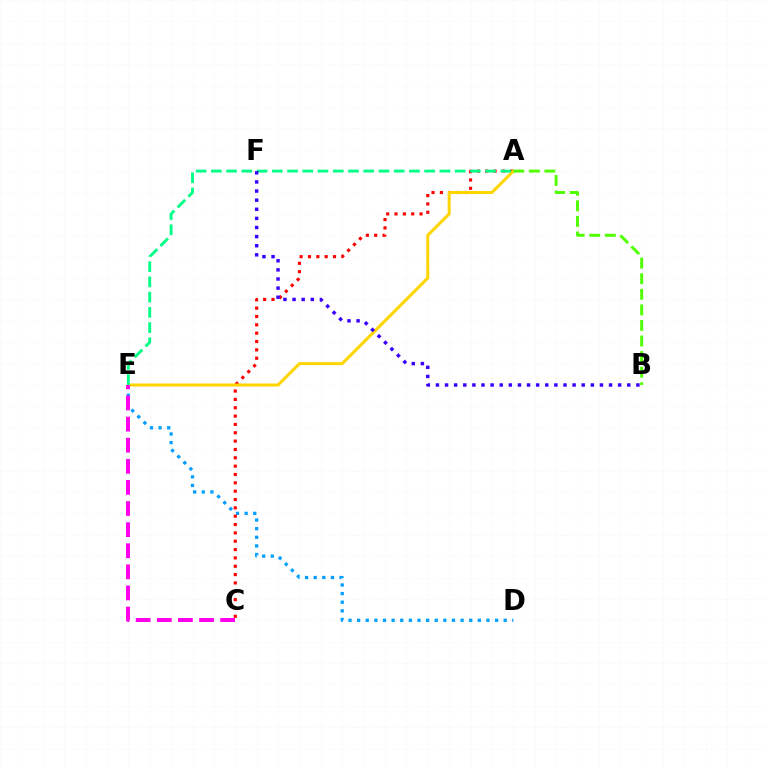{('D', 'E'): [{'color': '#009eff', 'line_style': 'dotted', 'thickness': 2.34}], ('A', 'C'): [{'color': '#ff0000', 'line_style': 'dotted', 'thickness': 2.27}], ('A', 'E'): [{'color': '#ffd500', 'line_style': 'solid', 'thickness': 2.19}, {'color': '#00ff86', 'line_style': 'dashed', 'thickness': 2.07}], ('B', 'F'): [{'color': '#3700ff', 'line_style': 'dotted', 'thickness': 2.48}], ('A', 'B'): [{'color': '#4fff00', 'line_style': 'dashed', 'thickness': 2.12}], ('C', 'E'): [{'color': '#ff00ed', 'line_style': 'dashed', 'thickness': 2.87}]}